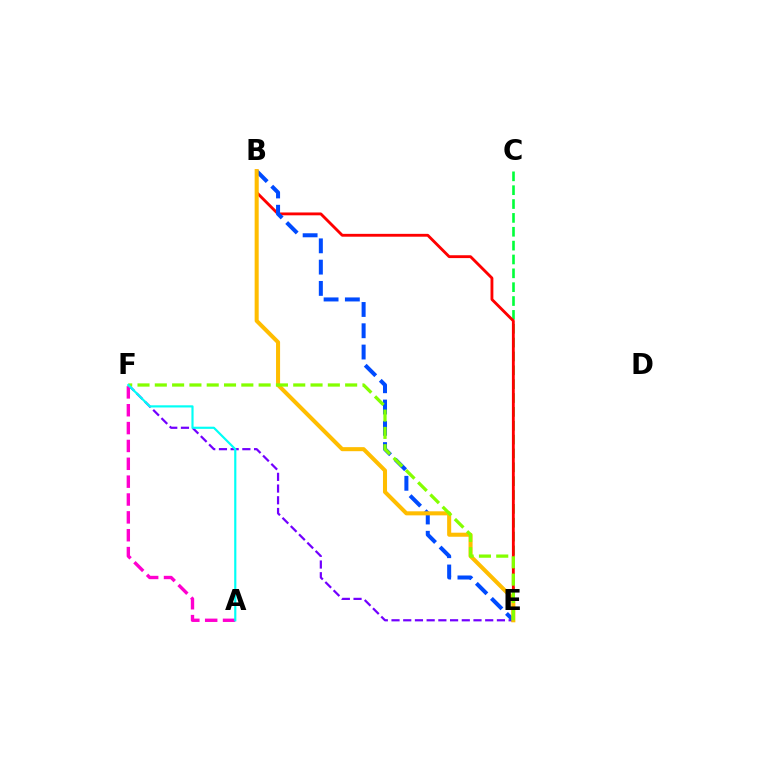{('E', 'F'): [{'color': '#7200ff', 'line_style': 'dashed', 'thickness': 1.59}, {'color': '#84ff00', 'line_style': 'dashed', 'thickness': 2.35}], ('C', 'E'): [{'color': '#00ff39', 'line_style': 'dashed', 'thickness': 1.88}], ('B', 'E'): [{'color': '#ff0000', 'line_style': 'solid', 'thickness': 2.05}, {'color': '#004bff', 'line_style': 'dashed', 'thickness': 2.89}, {'color': '#ffbd00', 'line_style': 'solid', 'thickness': 2.92}], ('A', 'F'): [{'color': '#ff00cf', 'line_style': 'dashed', 'thickness': 2.43}, {'color': '#00fff6', 'line_style': 'solid', 'thickness': 1.56}]}